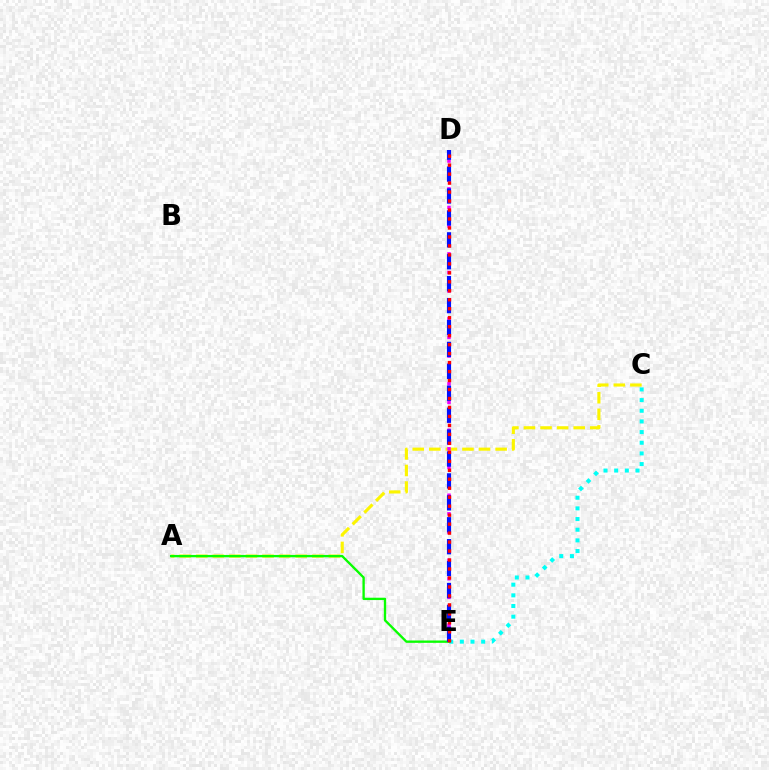{('A', 'C'): [{'color': '#fcf500', 'line_style': 'dashed', 'thickness': 2.25}], ('C', 'E'): [{'color': '#00fff6', 'line_style': 'dotted', 'thickness': 2.9}], ('D', 'E'): [{'color': '#ee00ff', 'line_style': 'dotted', 'thickness': 2.52}, {'color': '#0010ff', 'line_style': 'dashed', 'thickness': 2.98}, {'color': '#ff0000', 'line_style': 'dotted', 'thickness': 2.44}], ('A', 'E'): [{'color': '#08ff00', 'line_style': 'solid', 'thickness': 1.68}]}